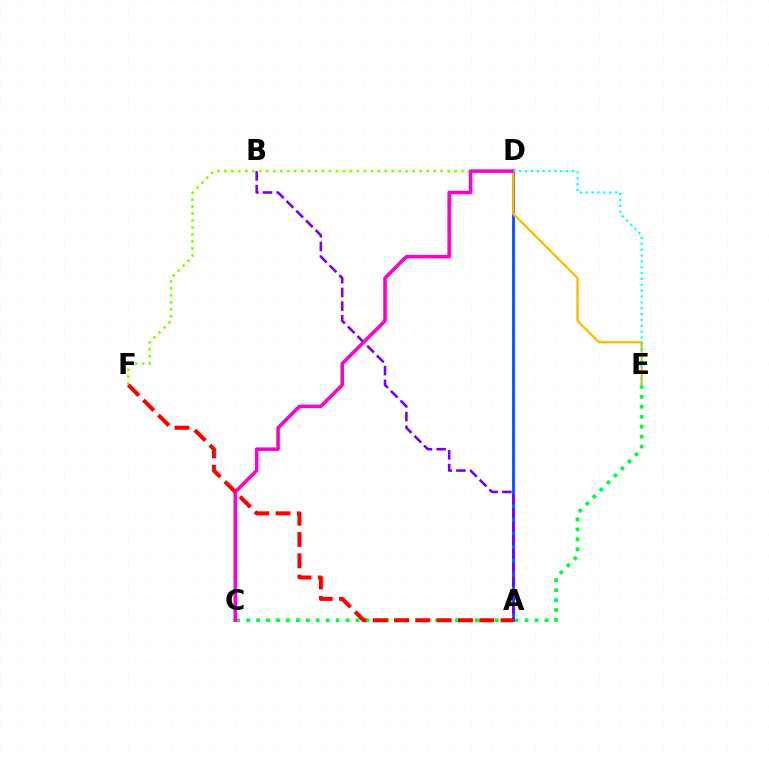{('D', 'F'): [{'color': '#84ff00', 'line_style': 'dotted', 'thickness': 1.9}], ('C', 'E'): [{'color': '#00ff39', 'line_style': 'dotted', 'thickness': 2.7}], ('A', 'D'): [{'color': '#004bff', 'line_style': 'solid', 'thickness': 1.96}], ('D', 'E'): [{'color': '#ffbd00', 'line_style': 'solid', 'thickness': 1.7}, {'color': '#00fff6', 'line_style': 'dotted', 'thickness': 1.59}], ('A', 'B'): [{'color': '#7200ff', 'line_style': 'dashed', 'thickness': 1.86}], ('C', 'D'): [{'color': '#ff00cf', 'line_style': 'solid', 'thickness': 2.55}], ('A', 'F'): [{'color': '#ff0000', 'line_style': 'dashed', 'thickness': 2.89}]}